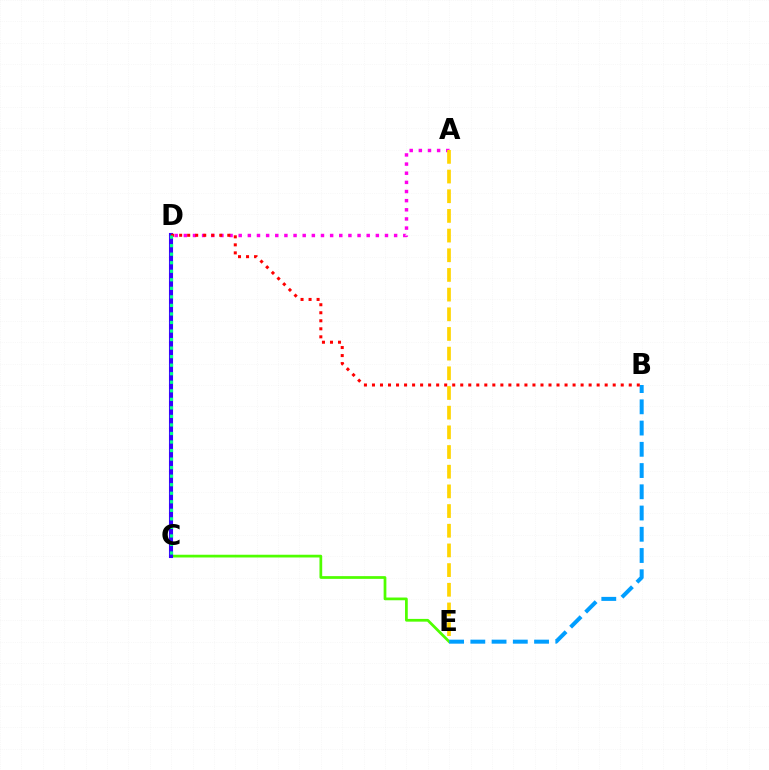{('A', 'D'): [{'color': '#ff00ed', 'line_style': 'dotted', 'thickness': 2.48}], ('C', 'E'): [{'color': '#4fff00', 'line_style': 'solid', 'thickness': 1.97}], ('B', 'E'): [{'color': '#009eff', 'line_style': 'dashed', 'thickness': 2.89}], ('C', 'D'): [{'color': '#3700ff', 'line_style': 'solid', 'thickness': 2.94}, {'color': '#00ff86', 'line_style': 'dotted', 'thickness': 2.32}], ('B', 'D'): [{'color': '#ff0000', 'line_style': 'dotted', 'thickness': 2.18}], ('A', 'E'): [{'color': '#ffd500', 'line_style': 'dashed', 'thickness': 2.67}]}